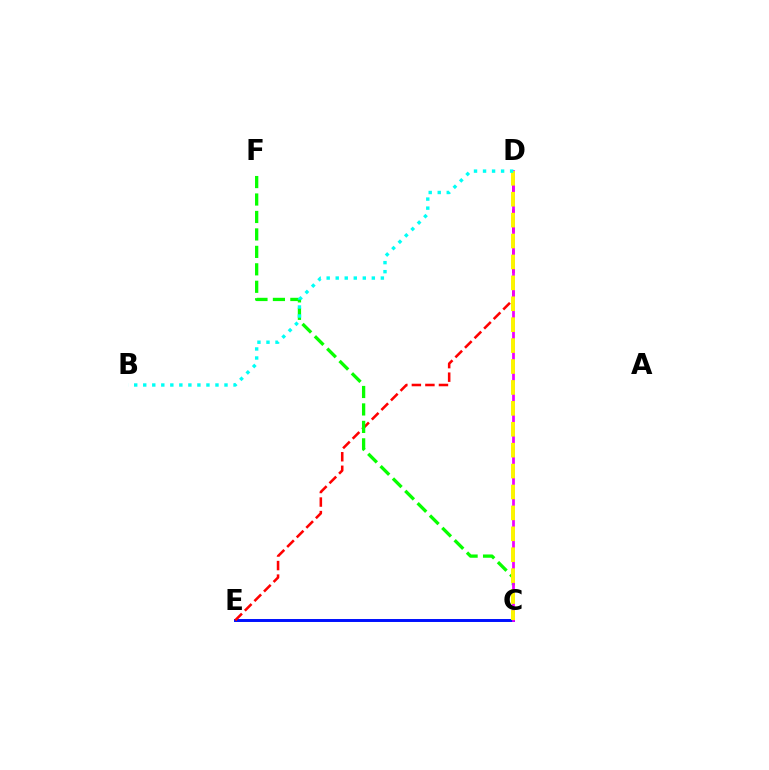{('C', 'E'): [{'color': '#0010ff', 'line_style': 'solid', 'thickness': 2.13}], ('D', 'E'): [{'color': '#ff0000', 'line_style': 'dashed', 'thickness': 1.84}], ('C', 'F'): [{'color': '#08ff00', 'line_style': 'dashed', 'thickness': 2.37}], ('C', 'D'): [{'color': '#ee00ff', 'line_style': 'solid', 'thickness': 1.98}, {'color': '#fcf500', 'line_style': 'dashed', 'thickness': 2.84}], ('B', 'D'): [{'color': '#00fff6', 'line_style': 'dotted', 'thickness': 2.45}]}